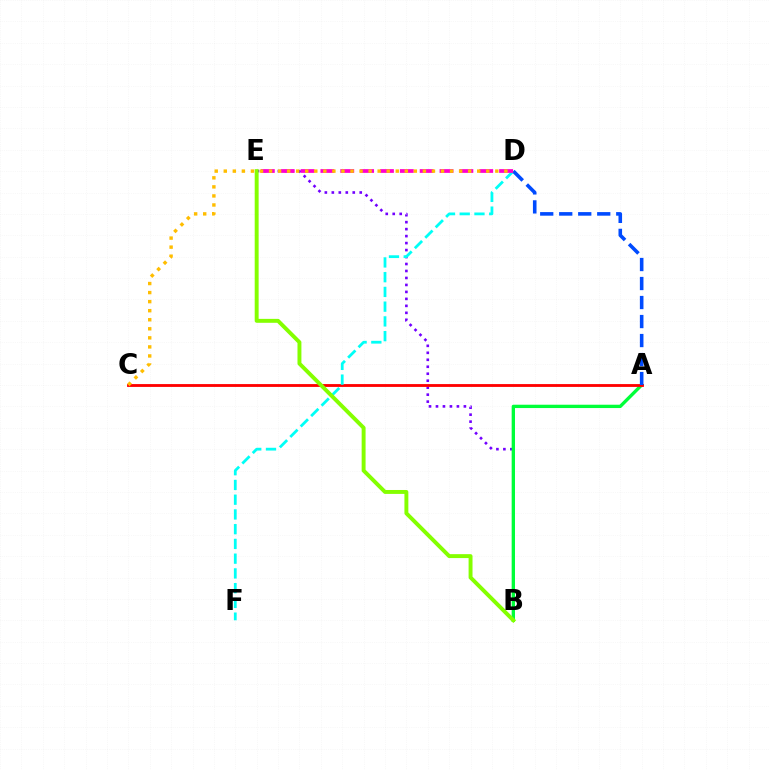{('B', 'E'): [{'color': '#7200ff', 'line_style': 'dotted', 'thickness': 1.9}, {'color': '#84ff00', 'line_style': 'solid', 'thickness': 2.83}], ('A', 'B'): [{'color': '#00ff39', 'line_style': 'solid', 'thickness': 2.4}], ('A', 'C'): [{'color': '#ff0000', 'line_style': 'solid', 'thickness': 2.04}], ('D', 'F'): [{'color': '#00fff6', 'line_style': 'dashed', 'thickness': 2.0}], ('A', 'D'): [{'color': '#004bff', 'line_style': 'dashed', 'thickness': 2.58}], ('D', 'E'): [{'color': '#ff00cf', 'line_style': 'dashed', 'thickness': 2.7}], ('C', 'D'): [{'color': '#ffbd00', 'line_style': 'dotted', 'thickness': 2.46}]}